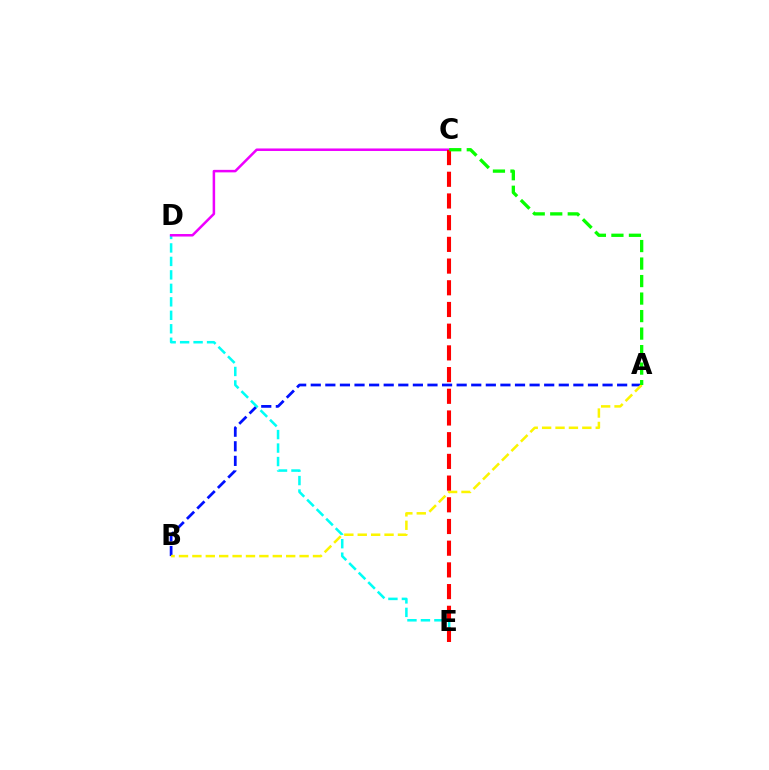{('A', 'B'): [{'color': '#0010ff', 'line_style': 'dashed', 'thickness': 1.98}, {'color': '#fcf500', 'line_style': 'dashed', 'thickness': 1.82}], ('D', 'E'): [{'color': '#00fff6', 'line_style': 'dashed', 'thickness': 1.83}], ('C', 'D'): [{'color': '#ee00ff', 'line_style': 'solid', 'thickness': 1.81}], ('C', 'E'): [{'color': '#ff0000', 'line_style': 'dashed', 'thickness': 2.95}], ('A', 'C'): [{'color': '#08ff00', 'line_style': 'dashed', 'thickness': 2.38}]}